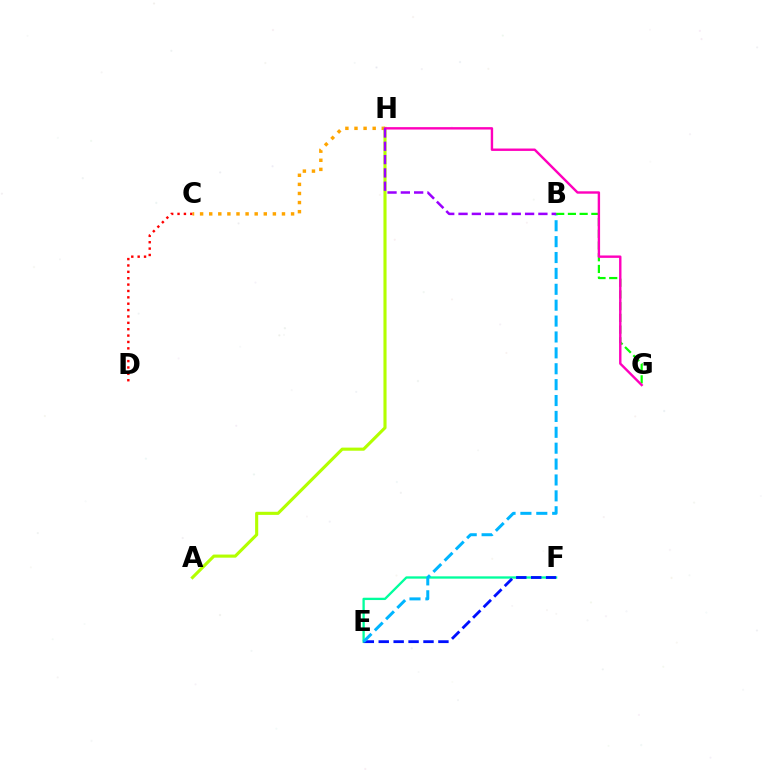{('E', 'F'): [{'color': '#00ff9d', 'line_style': 'solid', 'thickness': 1.67}, {'color': '#0010ff', 'line_style': 'dashed', 'thickness': 2.03}], ('C', 'D'): [{'color': '#ff0000', 'line_style': 'dotted', 'thickness': 1.73}], ('B', 'E'): [{'color': '#00b5ff', 'line_style': 'dashed', 'thickness': 2.16}], ('C', 'H'): [{'color': '#ffa500', 'line_style': 'dotted', 'thickness': 2.47}], ('B', 'G'): [{'color': '#08ff00', 'line_style': 'dashed', 'thickness': 1.59}], ('A', 'H'): [{'color': '#b3ff00', 'line_style': 'solid', 'thickness': 2.24}], ('G', 'H'): [{'color': '#ff00bd', 'line_style': 'solid', 'thickness': 1.73}], ('B', 'H'): [{'color': '#9b00ff', 'line_style': 'dashed', 'thickness': 1.81}]}